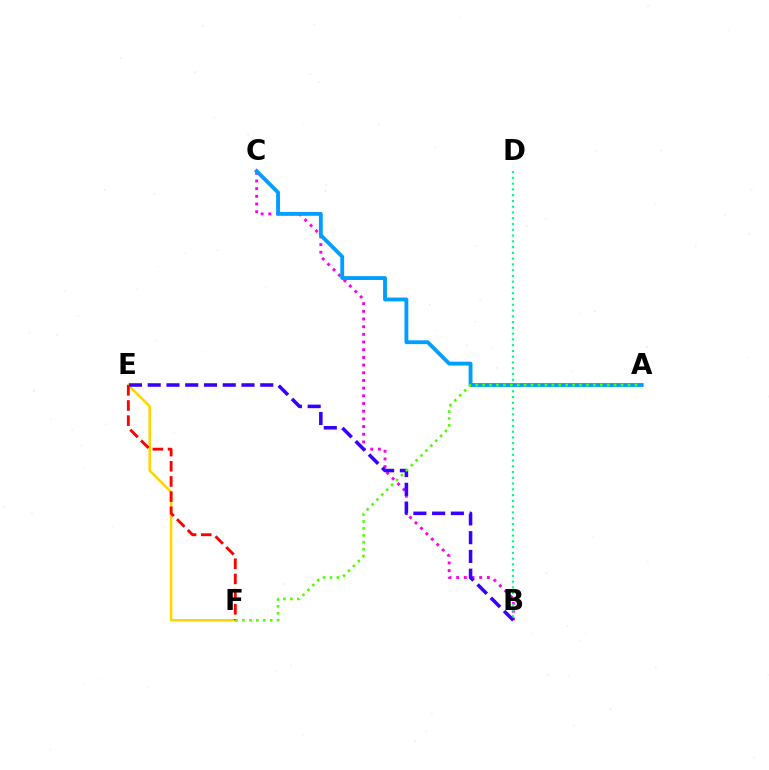{('B', 'C'): [{'color': '#ff00ed', 'line_style': 'dotted', 'thickness': 2.09}], ('E', 'F'): [{'color': '#ffd500', 'line_style': 'solid', 'thickness': 1.82}, {'color': '#ff0000', 'line_style': 'dashed', 'thickness': 2.06}], ('B', 'E'): [{'color': '#3700ff', 'line_style': 'dashed', 'thickness': 2.55}], ('B', 'D'): [{'color': '#00ff86', 'line_style': 'dotted', 'thickness': 1.57}], ('A', 'C'): [{'color': '#009eff', 'line_style': 'solid', 'thickness': 2.76}], ('A', 'F'): [{'color': '#4fff00', 'line_style': 'dotted', 'thickness': 1.88}]}